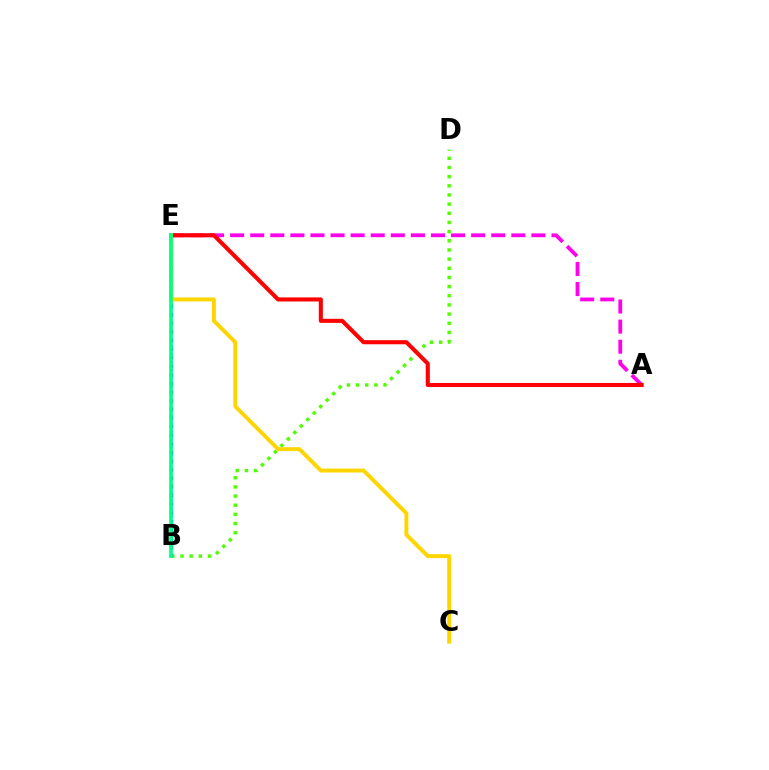{('B', 'D'): [{'color': '#4fff00', 'line_style': 'dotted', 'thickness': 2.49}], ('B', 'E'): [{'color': '#009eff', 'line_style': 'dotted', 'thickness': 2.1}, {'color': '#3700ff', 'line_style': 'dotted', 'thickness': 2.34}, {'color': '#00ff86', 'line_style': 'solid', 'thickness': 2.63}], ('A', 'E'): [{'color': '#ff00ed', 'line_style': 'dashed', 'thickness': 2.73}, {'color': '#ff0000', 'line_style': 'solid', 'thickness': 2.94}], ('C', 'E'): [{'color': '#ffd500', 'line_style': 'solid', 'thickness': 2.83}]}